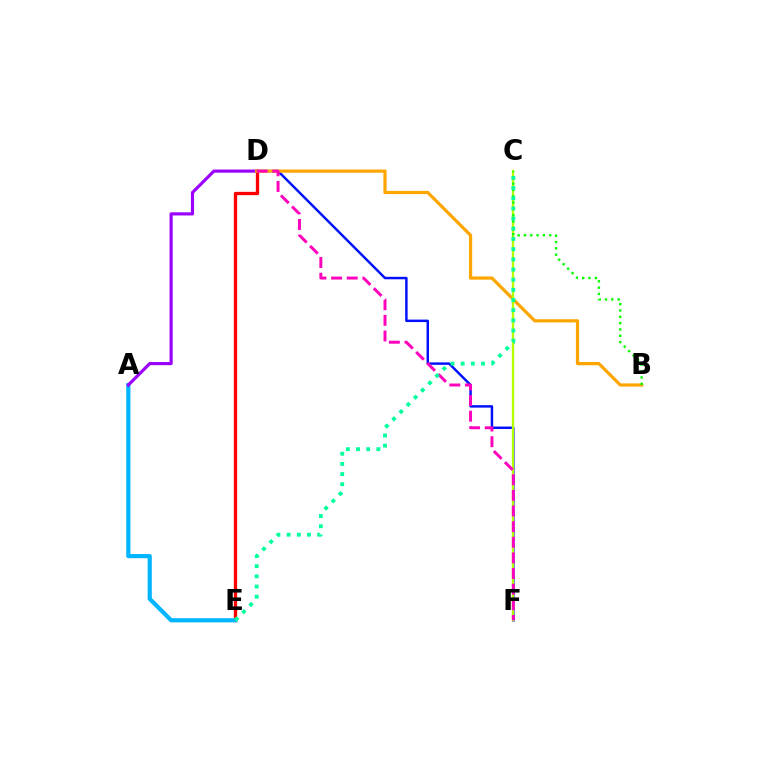{('D', 'F'): [{'color': '#0010ff', 'line_style': 'solid', 'thickness': 1.78}, {'color': '#ff00bd', 'line_style': 'dashed', 'thickness': 2.12}], ('D', 'E'): [{'color': '#ff0000', 'line_style': 'solid', 'thickness': 2.37}], ('A', 'E'): [{'color': '#00b5ff', 'line_style': 'solid', 'thickness': 3.0}], ('A', 'D'): [{'color': '#9b00ff', 'line_style': 'solid', 'thickness': 2.27}], ('B', 'D'): [{'color': '#ffa500', 'line_style': 'solid', 'thickness': 2.31}], ('C', 'F'): [{'color': '#b3ff00', 'line_style': 'solid', 'thickness': 1.67}], ('B', 'C'): [{'color': '#08ff00', 'line_style': 'dotted', 'thickness': 1.72}], ('C', 'E'): [{'color': '#00ff9d', 'line_style': 'dotted', 'thickness': 2.76}]}